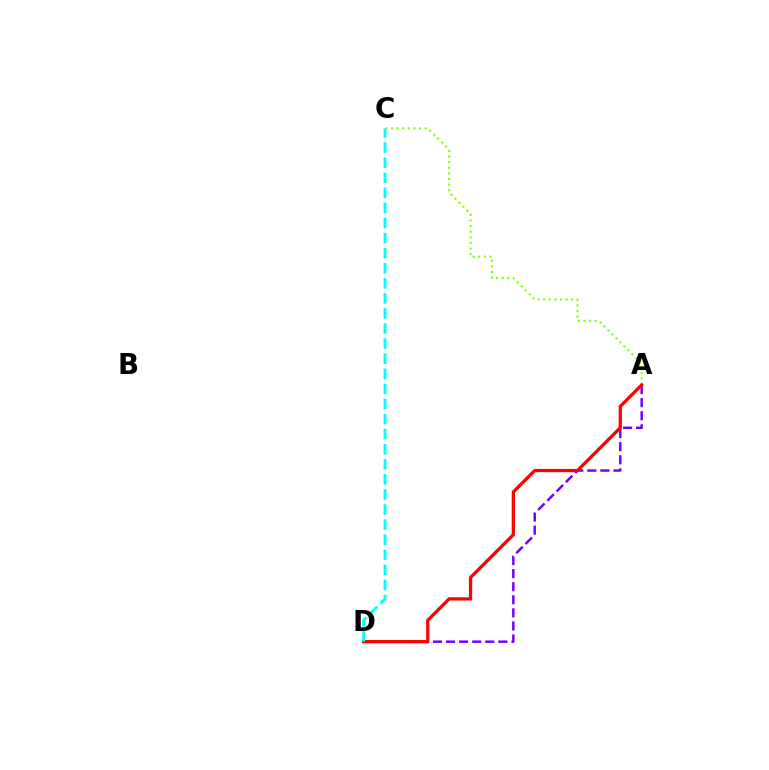{('A', 'D'): [{'color': '#7200ff', 'line_style': 'dashed', 'thickness': 1.78}, {'color': '#ff0000', 'line_style': 'solid', 'thickness': 2.34}], ('A', 'C'): [{'color': '#84ff00', 'line_style': 'dotted', 'thickness': 1.52}], ('C', 'D'): [{'color': '#00fff6', 'line_style': 'dashed', 'thickness': 2.05}]}